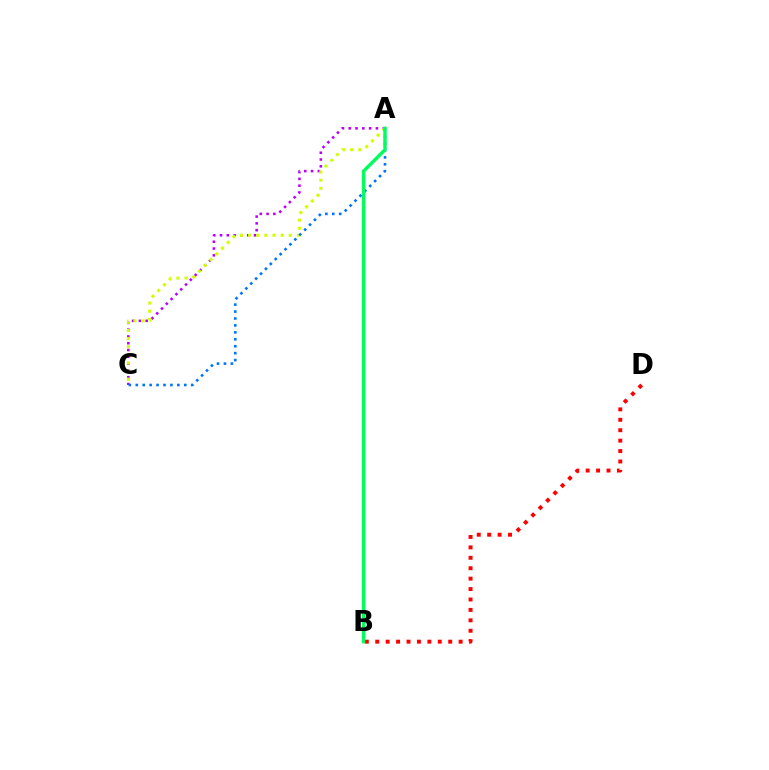{('A', 'C'): [{'color': '#b900ff', 'line_style': 'dotted', 'thickness': 1.85}, {'color': '#d1ff00', 'line_style': 'dotted', 'thickness': 2.21}, {'color': '#0074ff', 'line_style': 'dotted', 'thickness': 1.88}], ('B', 'D'): [{'color': '#ff0000', 'line_style': 'dotted', 'thickness': 2.83}], ('A', 'B'): [{'color': '#00ff5c', 'line_style': 'solid', 'thickness': 2.47}]}